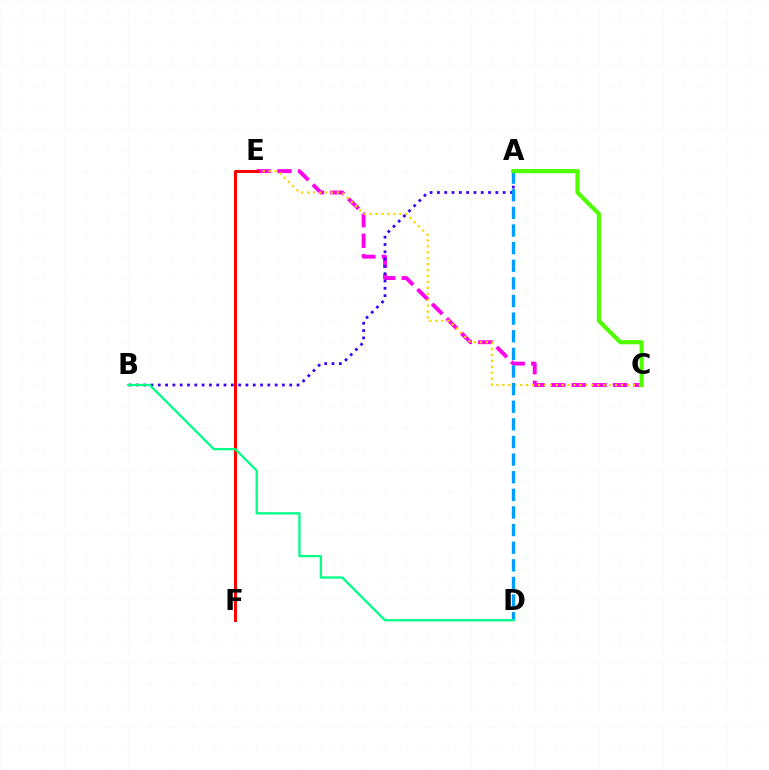{('C', 'E'): [{'color': '#ff00ed', 'line_style': 'dashed', 'thickness': 2.8}, {'color': '#ffd500', 'line_style': 'dotted', 'thickness': 1.61}], ('E', 'F'): [{'color': '#ff0000', 'line_style': 'solid', 'thickness': 2.15}], ('A', 'B'): [{'color': '#3700ff', 'line_style': 'dotted', 'thickness': 1.98}], ('A', 'D'): [{'color': '#009eff', 'line_style': 'dashed', 'thickness': 2.39}], ('B', 'D'): [{'color': '#00ff86', 'line_style': 'solid', 'thickness': 1.64}], ('A', 'C'): [{'color': '#4fff00', 'line_style': 'solid', 'thickness': 2.99}]}